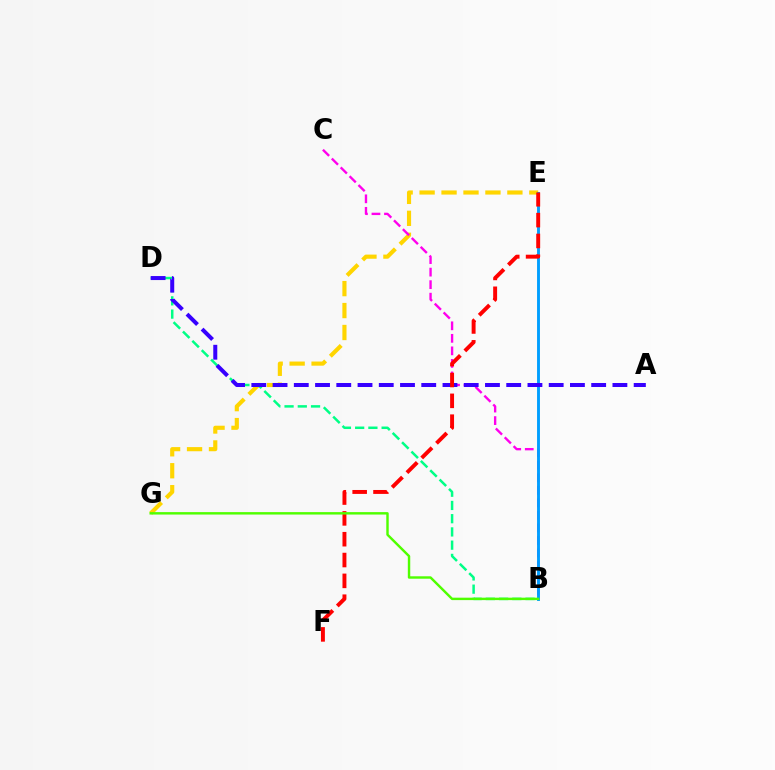{('E', 'G'): [{'color': '#ffd500', 'line_style': 'dashed', 'thickness': 2.98}], ('B', 'C'): [{'color': '#ff00ed', 'line_style': 'dashed', 'thickness': 1.7}], ('B', 'D'): [{'color': '#00ff86', 'line_style': 'dashed', 'thickness': 1.8}], ('B', 'E'): [{'color': '#009eff', 'line_style': 'solid', 'thickness': 2.08}], ('A', 'D'): [{'color': '#3700ff', 'line_style': 'dashed', 'thickness': 2.89}], ('E', 'F'): [{'color': '#ff0000', 'line_style': 'dashed', 'thickness': 2.83}], ('B', 'G'): [{'color': '#4fff00', 'line_style': 'solid', 'thickness': 1.75}]}